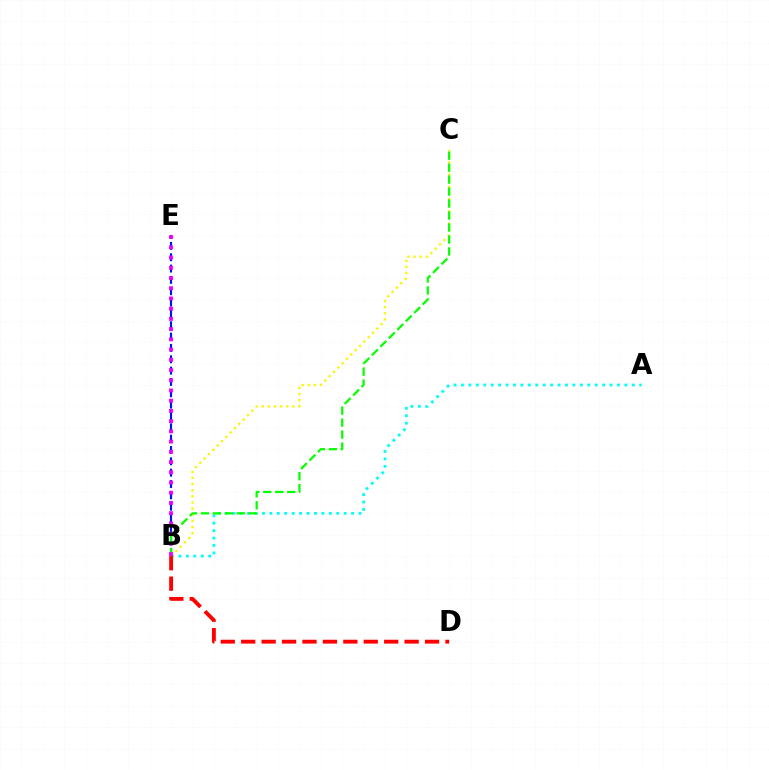{('A', 'B'): [{'color': '#00fff6', 'line_style': 'dotted', 'thickness': 2.02}], ('B', 'C'): [{'color': '#fcf500', 'line_style': 'dotted', 'thickness': 1.67}, {'color': '#08ff00', 'line_style': 'dashed', 'thickness': 1.63}], ('B', 'E'): [{'color': '#0010ff', 'line_style': 'dashed', 'thickness': 1.54}, {'color': '#ee00ff', 'line_style': 'dotted', 'thickness': 2.78}], ('B', 'D'): [{'color': '#ff0000', 'line_style': 'dashed', 'thickness': 2.78}]}